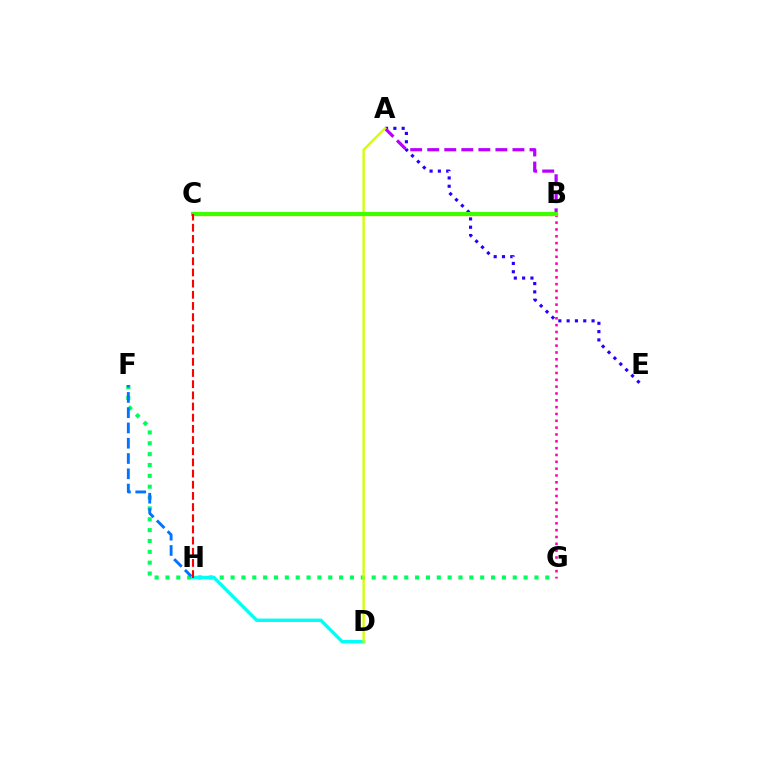{('A', 'E'): [{'color': '#2500ff', 'line_style': 'dotted', 'thickness': 2.26}], ('F', 'G'): [{'color': '#00ff5c', 'line_style': 'dotted', 'thickness': 2.95}], ('B', 'G'): [{'color': '#ff00ac', 'line_style': 'dotted', 'thickness': 1.86}], ('B', 'C'): [{'color': '#ff9400', 'line_style': 'solid', 'thickness': 2.39}, {'color': '#3dff00', 'line_style': 'solid', 'thickness': 2.94}], ('F', 'H'): [{'color': '#0074ff', 'line_style': 'dashed', 'thickness': 2.08}], ('A', 'B'): [{'color': '#b900ff', 'line_style': 'dashed', 'thickness': 2.32}], ('D', 'H'): [{'color': '#00fff6', 'line_style': 'solid', 'thickness': 2.45}], ('A', 'D'): [{'color': '#d1ff00', 'line_style': 'solid', 'thickness': 1.69}], ('C', 'H'): [{'color': '#ff0000', 'line_style': 'dashed', 'thickness': 1.52}]}